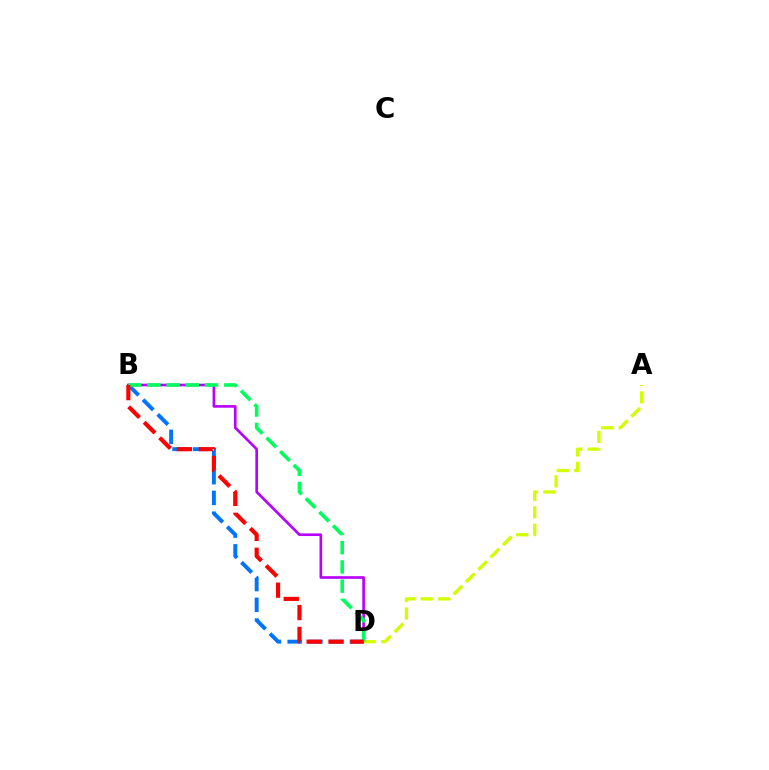{('B', 'D'): [{'color': '#b900ff', 'line_style': 'solid', 'thickness': 1.9}, {'color': '#0074ff', 'line_style': 'dashed', 'thickness': 2.82}, {'color': '#00ff5c', 'line_style': 'dashed', 'thickness': 2.61}, {'color': '#ff0000', 'line_style': 'dashed', 'thickness': 2.97}], ('A', 'D'): [{'color': '#d1ff00', 'line_style': 'dashed', 'thickness': 2.37}]}